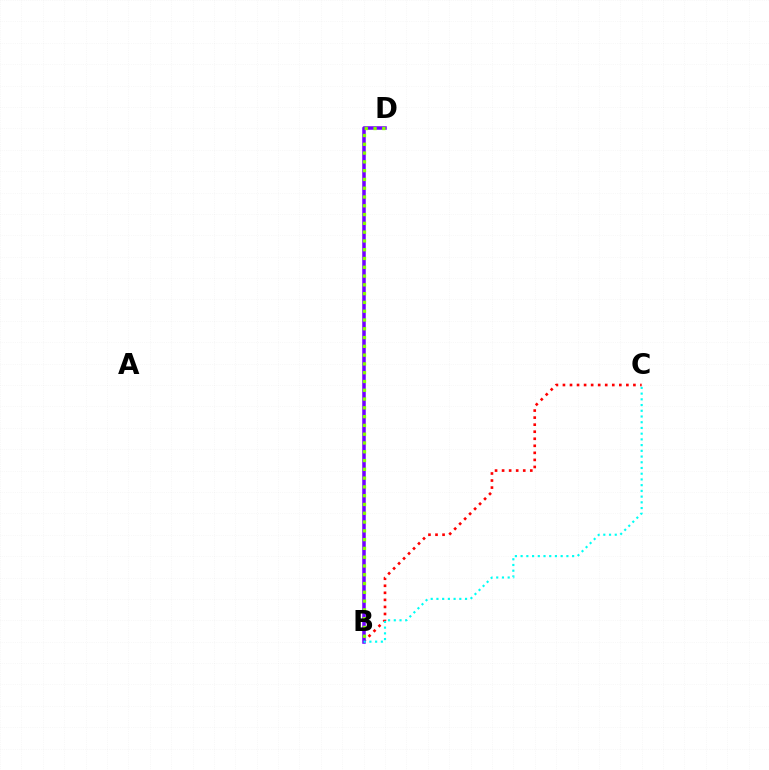{('B', 'C'): [{'color': '#ff0000', 'line_style': 'dotted', 'thickness': 1.91}, {'color': '#00fff6', 'line_style': 'dotted', 'thickness': 1.55}], ('B', 'D'): [{'color': '#7200ff', 'line_style': 'solid', 'thickness': 2.53}, {'color': '#84ff00', 'line_style': 'dotted', 'thickness': 2.39}]}